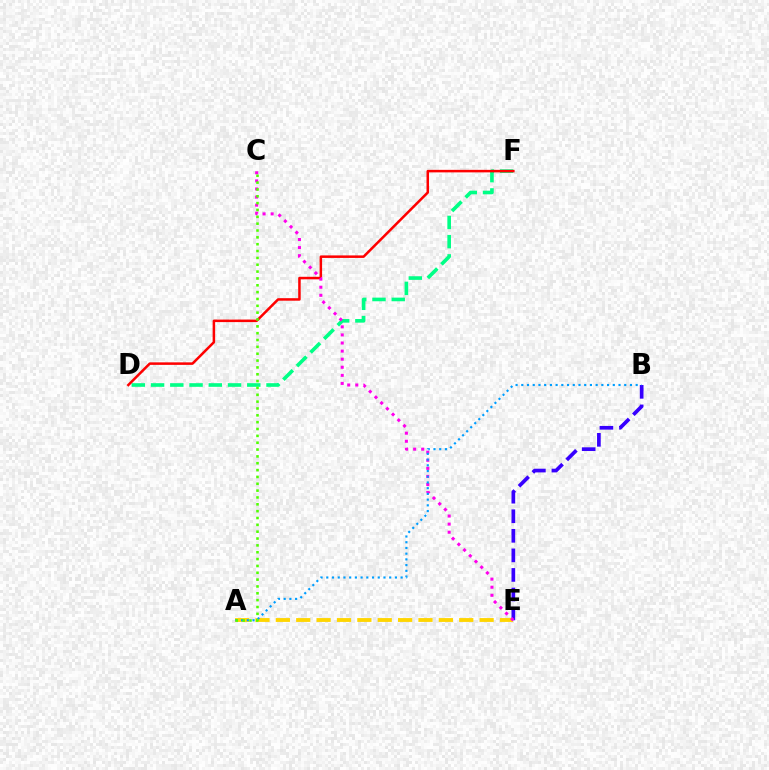{('B', 'E'): [{'color': '#3700ff', 'line_style': 'dashed', 'thickness': 2.66}], ('D', 'F'): [{'color': '#00ff86', 'line_style': 'dashed', 'thickness': 2.61}, {'color': '#ff0000', 'line_style': 'solid', 'thickness': 1.81}], ('A', 'E'): [{'color': '#ffd500', 'line_style': 'dashed', 'thickness': 2.77}], ('C', 'E'): [{'color': '#ff00ed', 'line_style': 'dotted', 'thickness': 2.2}], ('A', 'B'): [{'color': '#009eff', 'line_style': 'dotted', 'thickness': 1.55}], ('A', 'C'): [{'color': '#4fff00', 'line_style': 'dotted', 'thickness': 1.86}]}